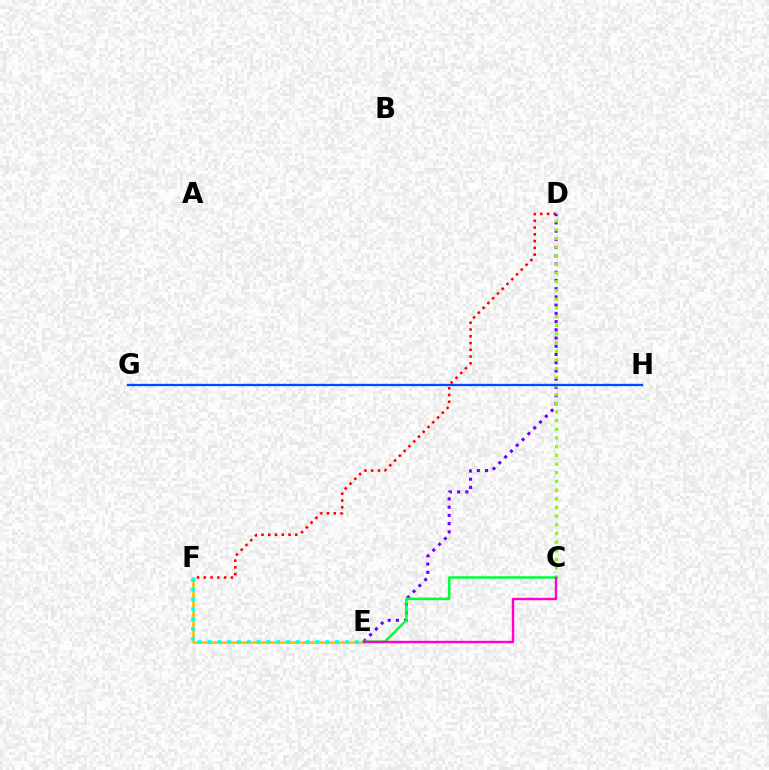{('E', 'F'): [{'color': '#ffbd00', 'line_style': 'solid', 'thickness': 1.85}, {'color': '#00fff6', 'line_style': 'dotted', 'thickness': 2.67}], ('D', 'F'): [{'color': '#ff0000', 'line_style': 'dotted', 'thickness': 1.84}], ('D', 'E'): [{'color': '#7200ff', 'line_style': 'dotted', 'thickness': 2.23}], ('C', 'D'): [{'color': '#84ff00', 'line_style': 'dotted', 'thickness': 2.36}], ('G', 'H'): [{'color': '#004bff', 'line_style': 'solid', 'thickness': 1.66}], ('C', 'E'): [{'color': '#00ff39', 'line_style': 'solid', 'thickness': 1.82}, {'color': '#ff00cf', 'line_style': 'solid', 'thickness': 1.72}]}